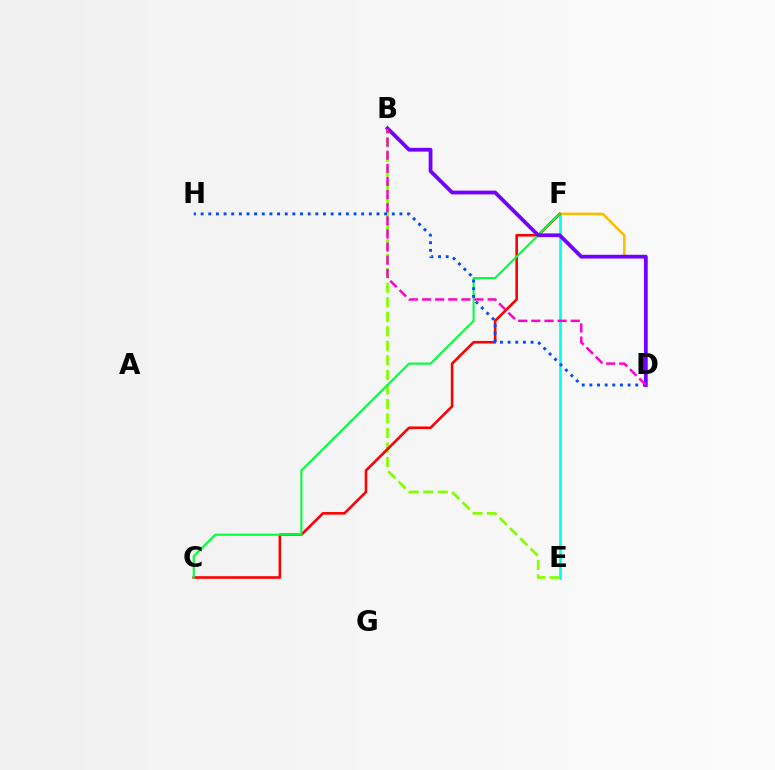{('E', 'F'): [{'color': '#00fff6', 'line_style': 'solid', 'thickness': 1.96}], ('B', 'E'): [{'color': '#84ff00', 'line_style': 'dashed', 'thickness': 1.97}], ('D', 'F'): [{'color': '#ffbd00', 'line_style': 'solid', 'thickness': 1.82}], ('C', 'F'): [{'color': '#ff0000', 'line_style': 'solid', 'thickness': 1.87}, {'color': '#00ff39', 'line_style': 'solid', 'thickness': 1.51}], ('D', 'H'): [{'color': '#004bff', 'line_style': 'dotted', 'thickness': 2.08}], ('B', 'D'): [{'color': '#7200ff', 'line_style': 'solid', 'thickness': 2.71}, {'color': '#ff00cf', 'line_style': 'dashed', 'thickness': 1.78}]}